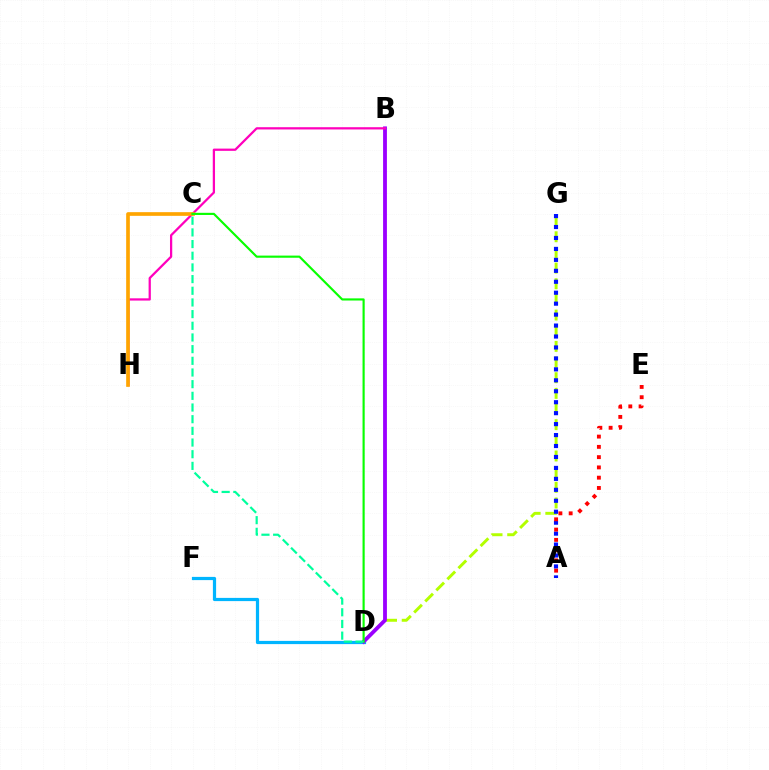{('D', 'F'): [{'color': '#00b5ff', 'line_style': 'solid', 'thickness': 2.31}], ('D', 'G'): [{'color': '#b3ff00', 'line_style': 'dashed', 'thickness': 2.13}], ('B', 'D'): [{'color': '#9b00ff', 'line_style': 'solid', 'thickness': 2.75}], ('B', 'H'): [{'color': '#ff00bd', 'line_style': 'solid', 'thickness': 1.62}], ('A', 'G'): [{'color': '#0010ff', 'line_style': 'dotted', 'thickness': 2.98}], ('C', 'H'): [{'color': '#ffa500', 'line_style': 'solid', 'thickness': 2.64}], ('C', 'D'): [{'color': '#08ff00', 'line_style': 'solid', 'thickness': 1.55}, {'color': '#00ff9d', 'line_style': 'dashed', 'thickness': 1.59}], ('A', 'E'): [{'color': '#ff0000', 'line_style': 'dotted', 'thickness': 2.79}]}